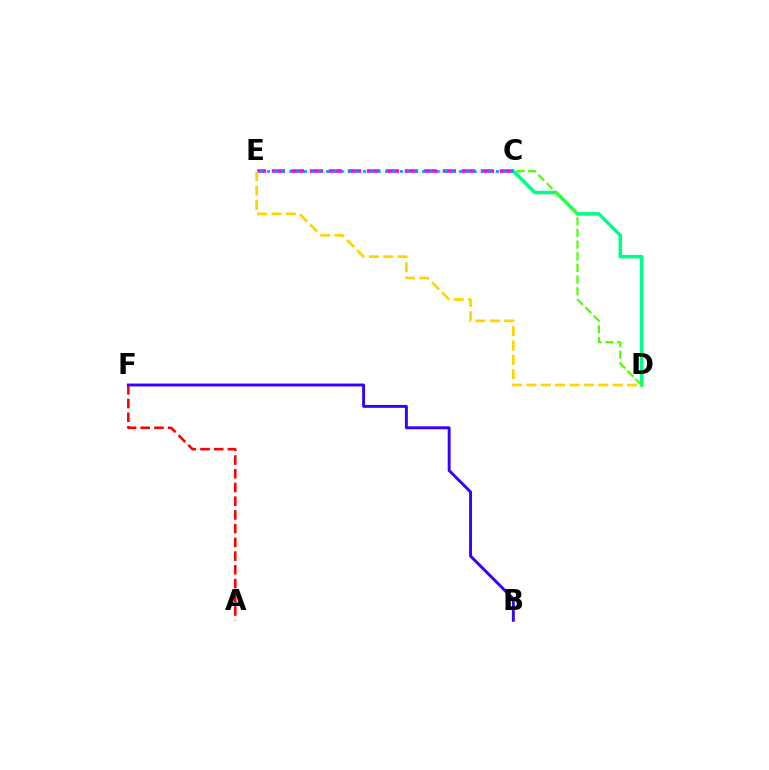{('A', 'F'): [{'color': '#ff0000', 'line_style': 'dashed', 'thickness': 1.86}], ('C', 'D'): [{'color': '#00ff86', 'line_style': 'solid', 'thickness': 2.53}, {'color': '#4fff00', 'line_style': 'dashed', 'thickness': 1.59}], ('C', 'E'): [{'color': '#ff00ed', 'line_style': 'dashed', 'thickness': 2.58}, {'color': '#009eff', 'line_style': 'dotted', 'thickness': 2.01}], ('B', 'F'): [{'color': '#3700ff', 'line_style': 'solid', 'thickness': 2.1}], ('D', 'E'): [{'color': '#ffd500', 'line_style': 'dashed', 'thickness': 1.95}]}